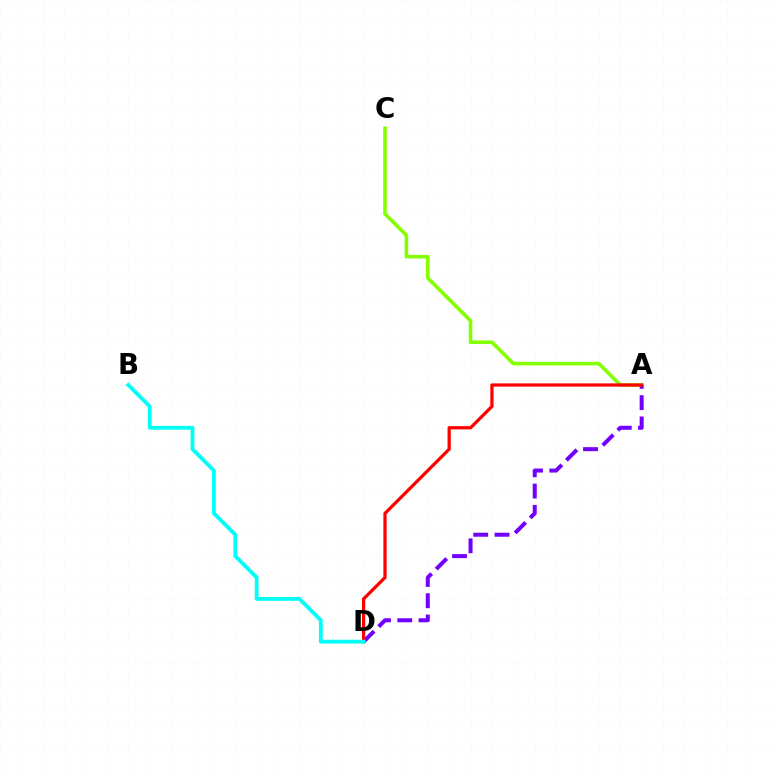{('A', 'C'): [{'color': '#84ff00', 'line_style': 'solid', 'thickness': 2.57}], ('A', 'D'): [{'color': '#7200ff', 'line_style': 'dashed', 'thickness': 2.89}, {'color': '#ff0000', 'line_style': 'solid', 'thickness': 2.33}], ('B', 'D'): [{'color': '#00fff6', 'line_style': 'solid', 'thickness': 2.75}]}